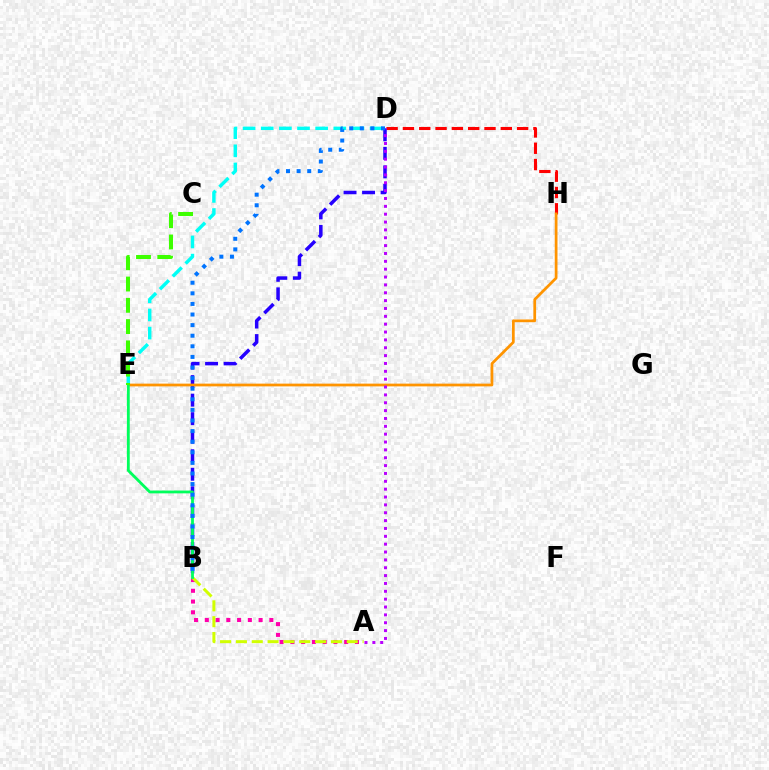{('D', 'H'): [{'color': '#ff0000', 'line_style': 'dashed', 'thickness': 2.22}], ('D', 'E'): [{'color': '#00fff6', 'line_style': 'dashed', 'thickness': 2.46}], ('A', 'B'): [{'color': '#ff00ac', 'line_style': 'dotted', 'thickness': 2.92}, {'color': '#d1ff00', 'line_style': 'dashed', 'thickness': 2.15}], ('B', 'D'): [{'color': '#2500ff', 'line_style': 'dashed', 'thickness': 2.52}, {'color': '#0074ff', 'line_style': 'dotted', 'thickness': 2.88}], ('E', 'H'): [{'color': '#ff9400', 'line_style': 'solid', 'thickness': 1.97}], ('B', 'E'): [{'color': '#00ff5c', 'line_style': 'solid', 'thickness': 2.02}], ('A', 'D'): [{'color': '#b900ff', 'line_style': 'dotted', 'thickness': 2.13}], ('C', 'E'): [{'color': '#3dff00', 'line_style': 'dashed', 'thickness': 2.89}]}